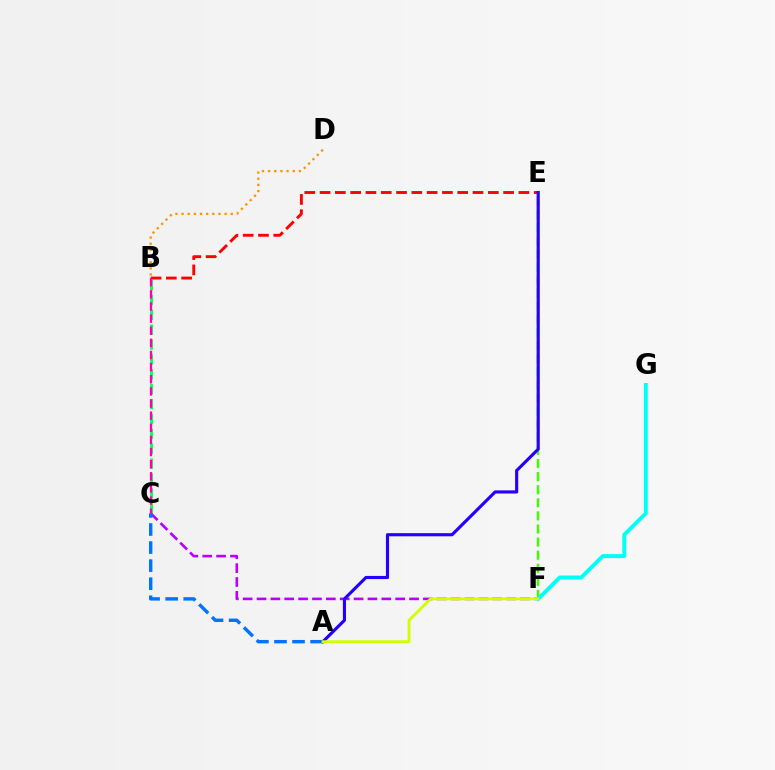{('B', 'C'): [{'color': '#00ff5c', 'line_style': 'dashed', 'thickness': 2.02}, {'color': '#ff00ac', 'line_style': 'dashed', 'thickness': 1.65}], ('C', 'F'): [{'color': '#b900ff', 'line_style': 'dashed', 'thickness': 1.88}], ('E', 'F'): [{'color': '#3dff00', 'line_style': 'dashed', 'thickness': 1.78}], ('B', 'E'): [{'color': '#ff0000', 'line_style': 'dashed', 'thickness': 2.08}], ('A', 'C'): [{'color': '#0074ff', 'line_style': 'dashed', 'thickness': 2.45}], ('F', 'G'): [{'color': '#00fff6', 'line_style': 'solid', 'thickness': 2.83}], ('A', 'E'): [{'color': '#2500ff', 'line_style': 'solid', 'thickness': 2.26}], ('B', 'D'): [{'color': '#ff9400', 'line_style': 'dotted', 'thickness': 1.67}], ('A', 'F'): [{'color': '#d1ff00', 'line_style': 'solid', 'thickness': 2.03}]}